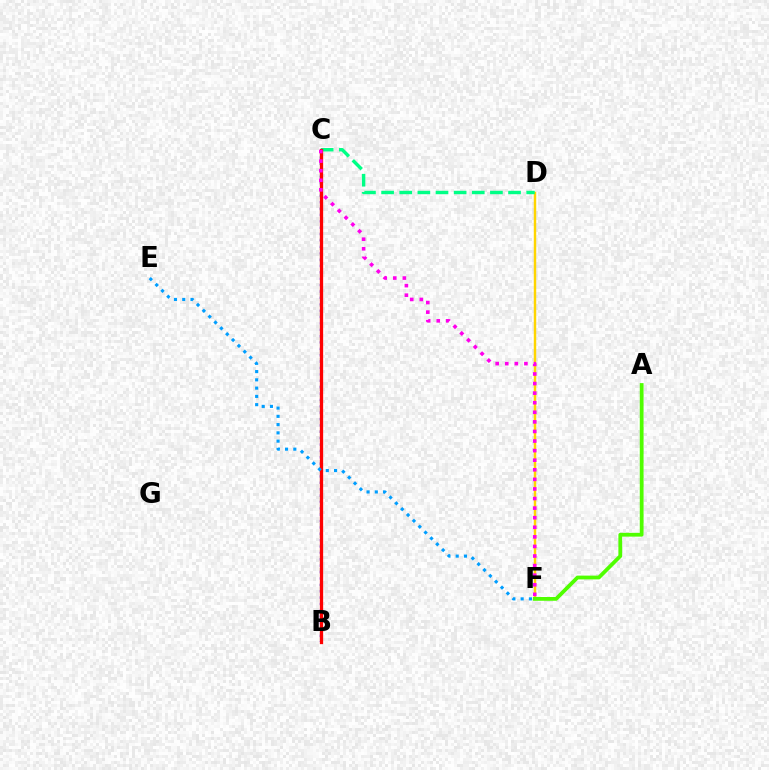{('D', 'F'): [{'color': '#ffd500', 'line_style': 'solid', 'thickness': 1.75}], ('A', 'F'): [{'color': '#4fff00', 'line_style': 'solid', 'thickness': 2.72}], ('C', 'D'): [{'color': '#00ff86', 'line_style': 'dashed', 'thickness': 2.46}], ('B', 'C'): [{'color': '#3700ff', 'line_style': 'dotted', 'thickness': 1.73}, {'color': '#ff0000', 'line_style': 'solid', 'thickness': 2.36}], ('E', 'F'): [{'color': '#009eff', 'line_style': 'dotted', 'thickness': 2.25}], ('C', 'F'): [{'color': '#ff00ed', 'line_style': 'dotted', 'thickness': 2.6}]}